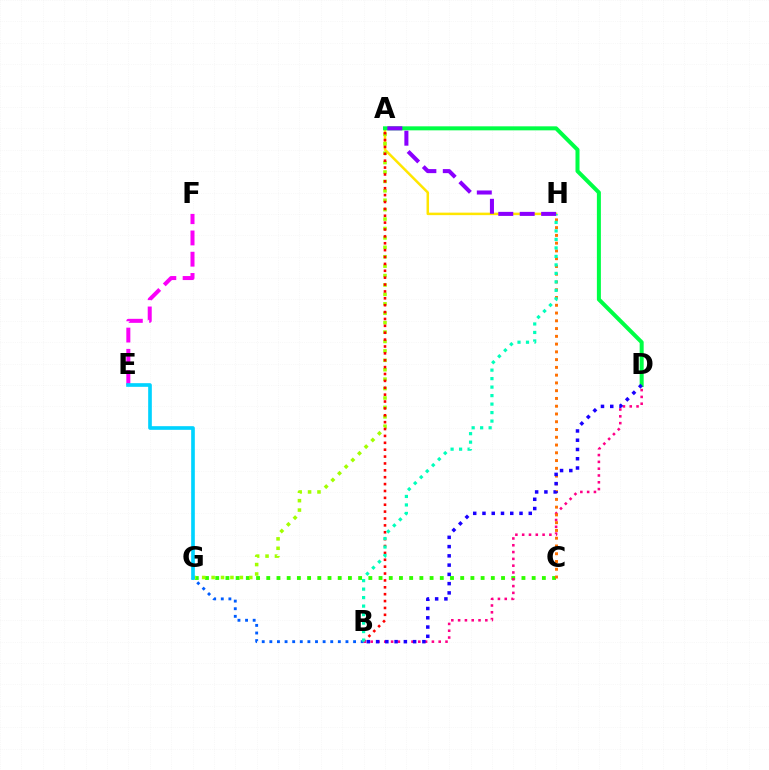{('A', 'H'): [{'color': '#ffe600', 'line_style': 'solid', 'thickness': 1.8}, {'color': '#8a00ff', 'line_style': 'dashed', 'thickness': 2.91}], ('C', 'G'): [{'color': '#31ff00', 'line_style': 'dotted', 'thickness': 2.77}], ('A', 'G'): [{'color': '#a2ff00', 'line_style': 'dotted', 'thickness': 2.56}], ('A', 'B'): [{'color': '#ff0000', 'line_style': 'dotted', 'thickness': 1.87}], ('B', 'D'): [{'color': '#ff0088', 'line_style': 'dotted', 'thickness': 1.85}, {'color': '#1900ff', 'line_style': 'dotted', 'thickness': 2.52}], ('C', 'H'): [{'color': '#ff7000', 'line_style': 'dotted', 'thickness': 2.11}], ('B', 'G'): [{'color': '#005dff', 'line_style': 'dotted', 'thickness': 2.07}], ('A', 'D'): [{'color': '#00ff45', 'line_style': 'solid', 'thickness': 2.89}], ('E', 'F'): [{'color': '#fa00f9', 'line_style': 'dashed', 'thickness': 2.89}], ('B', 'H'): [{'color': '#00ffbb', 'line_style': 'dotted', 'thickness': 2.31}], ('E', 'G'): [{'color': '#00d3ff', 'line_style': 'solid', 'thickness': 2.63}]}